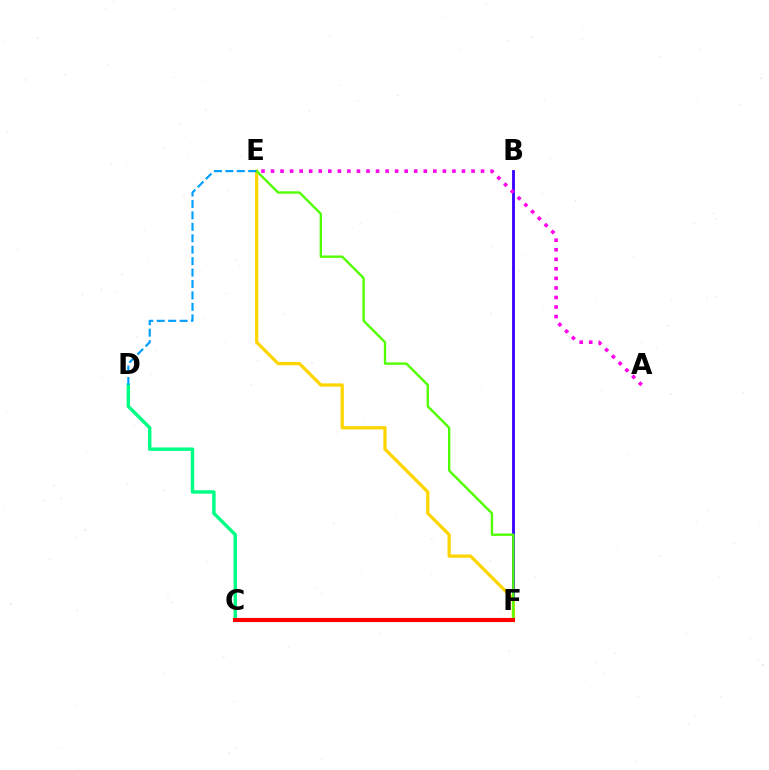{('B', 'F'): [{'color': '#3700ff', 'line_style': 'solid', 'thickness': 2.03}], ('C', 'D'): [{'color': '#00ff86', 'line_style': 'solid', 'thickness': 2.47}], ('E', 'F'): [{'color': '#ffd500', 'line_style': 'solid', 'thickness': 2.35}, {'color': '#4fff00', 'line_style': 'solid', 'thickness': 1.69}], ('C', 'F'): [{'color': '#ff0000', 'line_style': 'solid', 'thickness': 2.97}], ('A', 'E'): [{'color': '#ff00ed', 'line_style': 'dotted', 'thickness': 2.59}], ('D', 'E'): [{'color': '#009eff', 'line_style': 'dashed', 'thickness': 1.55}]}